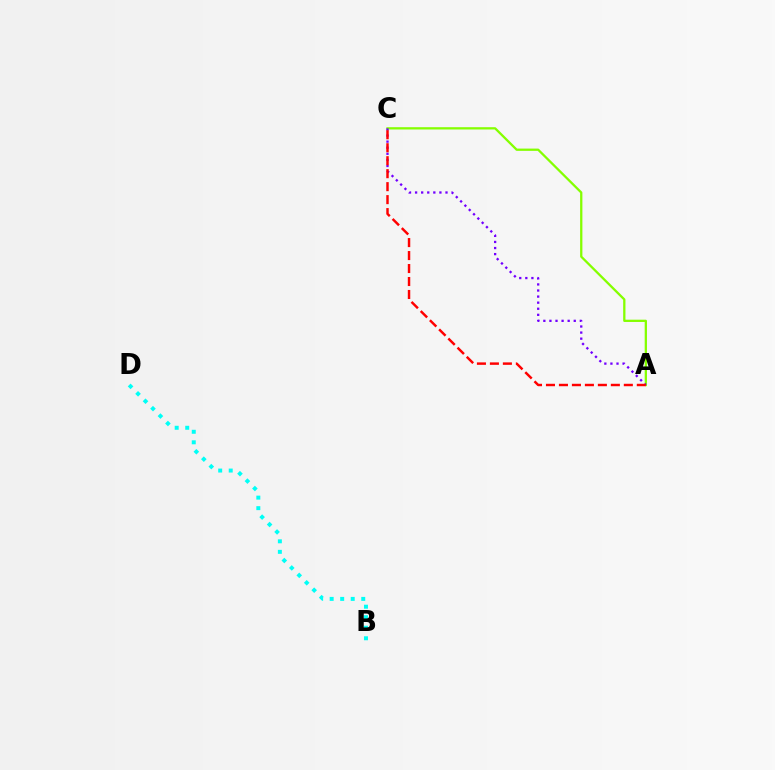{('B', 'D'): [{'color': '#00fff6', 'line_style': 'dotted', 'thickness': 2.86}], ('A', 'C'): [{'color': '#84ff00', 'line_style': 'solid', 'thickness': 1.64}, {'color': '#7200ff', 'line_style': 'dotted', 'thickness': 1.65}, {'color': '#ff0000', 'line_style': 'dashed', 'thickness': 1.76}]}